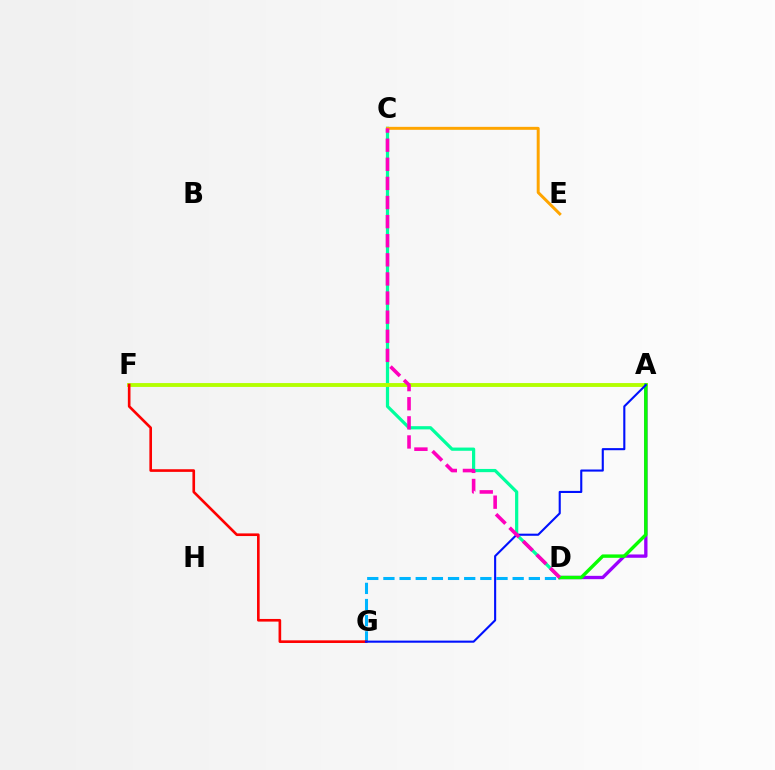{('A', 'D'): [{'color': '#9b00ff', 'line_style': 'solid', 'thickness': 2.39}, {'color': '#08ff00', 'line_style': 'solid', 'thickness': 2.45}], ('C', 'D'): [{'color': '#00ff9d', 'line_style': 'solid', 'thickness': 2.32}, {'color': '#ff00bd', 'line_style': 'dashed', 'thickness': 2.6}], ('D', 'G'): [{'color': '#00b5ff', 'line_style': 'dashed', 'thickness': 2.19}], ('A', 'F'): [{'color': '#b3ff00', 'line_style': 'solid', 'thickness': 2.79}], ('F', 'G'): [{'color': '#ff0000', 'line_style': 'solid', 'thickness': 1.9}], ('A', 'G'): [{'color': '#0010ff', 'line_style': 'solid', 'thickness': 1.52}], ('C', 'E'): [{'color': '#ffa500', 'line_style': 'solid', 'thickness': 2.14}]}